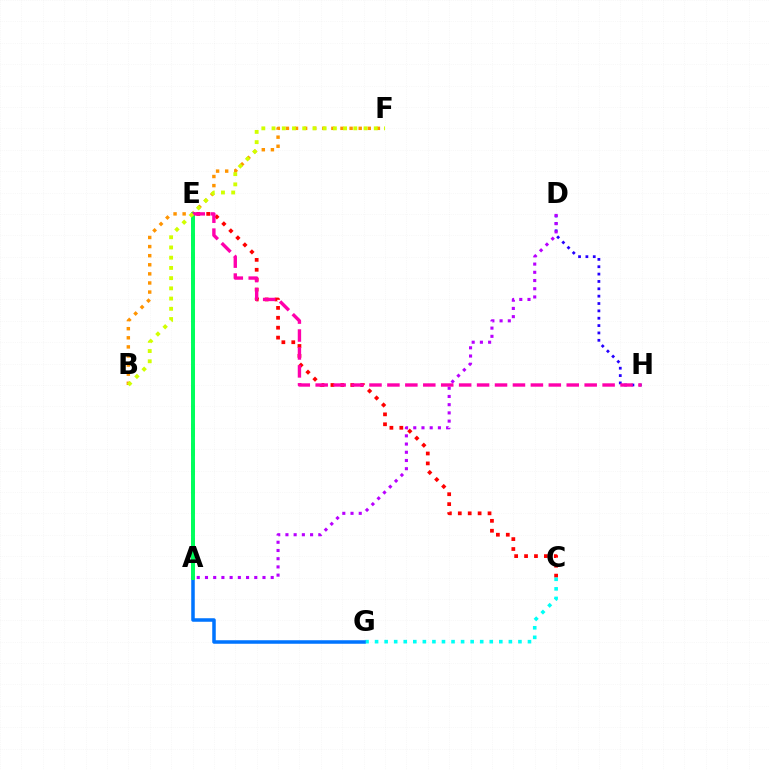{('C', 'E'): [{'color': '#ff0000', 'line_style': 'dotted', 'thickness': 2.69}], ('C', 'G'): [{'color': '#00fff6', 'line_style': 'dotted', 'thickness': 2.6}], ('D', 'H'): [{'color': '#2500ff', 'line_style': 'dotted', 'thickness': 2.0}], ('A', 'E'): [{'color': '#3dff00', 'line_style': 'dashed', 'thickness': 2.59}, {'color': '#00ff5c', 'line_style': 'solid', 'thickness': 2.84}], ('A', 'G'): [{'color': '#0074ff', 'line_style': 'solid', 'thickness': 2.53}], ('B', 'F'): [{'color': '#ff9400', 'line_style': 'dotted', 'thickness': 2.47}, {'color': '#d1ff00', 'line_style': 'dotted', 'thickness': 2.78}], ('A', 'D'): [{'color': '#b900ff', 'line_style': 'dotted', 'thickness': 2.23}], ('E', 'H'): [{'color': '#ff00ac', 'line_style': 'dashed', 'thickness': 2.44}]}